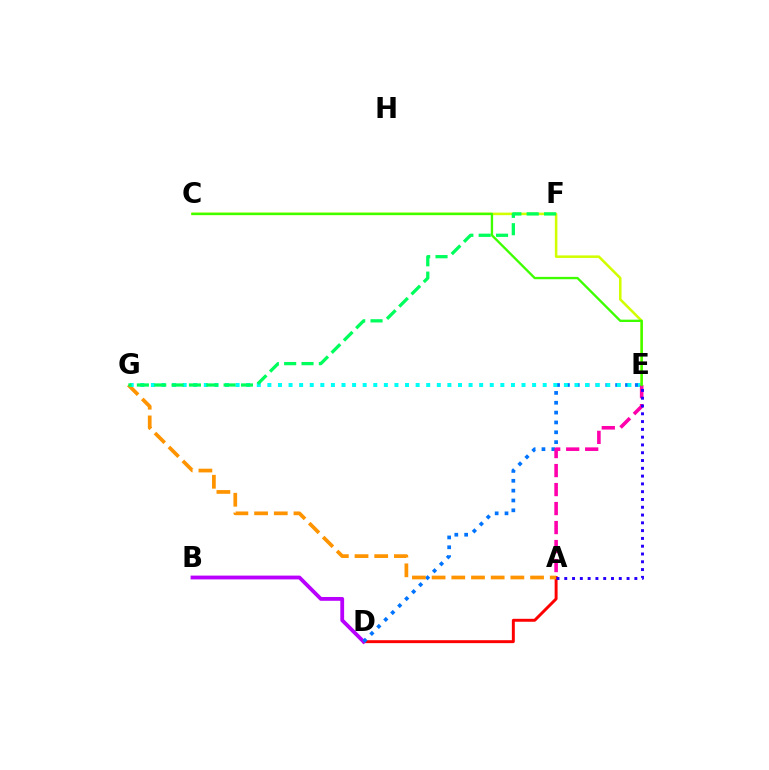{('A', 'D'): [{'color': '#ff0000', 'line_style': 'solid', 'thickness': 2.12}], ('B', 'D'): [{'color': '#b900ff', 'line_style': 'solid', 'thickness': 2.74}], ('D', 'E'): [{'color': '#0074ff', 'line_style': 'dotted', 'thickness': 2.67}], ('A', 'G'): [{'color': '#ff9400', 'line_style': 'dashed', 'thickness': 2.68}], ('E', 'G'): [{'color': '#00fff6', 'line_style': 'dotted', 'thickness': 2.88}], ('C', 'E'): [{'color': '#d1ff00', 'line_style': 'solid', 'thickness': 1.84}, {'color': '#3dff00', 'line_style': 'solid', 'thickness': 1.68}], ('A', 'E'): [{'color': '#ff00ac', 'line_style': 'dashed', 'thickness': 2.58}, {'color': '#2500ff', 'line_style': 'dotted', 'thickness': 2.12}], ('F', 'G'): [{'color': '#00ff5c', 'line_style': 'dashed', 'thickness': 2.36}]}